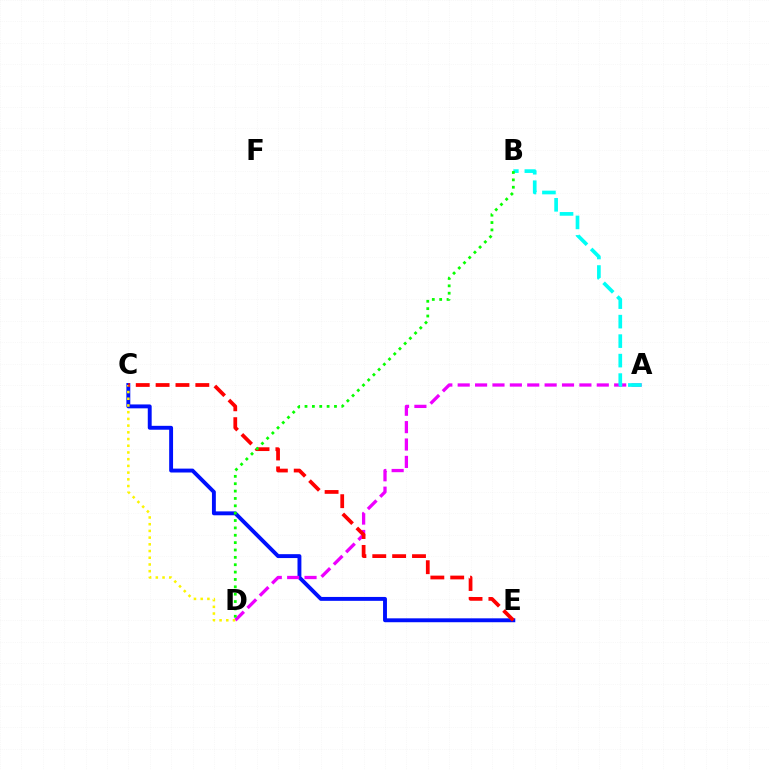{('C', 'E'): [{'color': '#0010ff', 'line_style': 'solid', 'thickness': 2.8}, {'color': '#ff0000', 'line_style': 'dashed', 'thickness': 2.7}], ('A', 'D'): [{'color': '#ee00ff', 'line_style': 'dashed', 'thickness': 2.36}], ('C', 'D'): [{'color': '#fcf500', 'line_style': 'dotted', 'thickness': 1.82}], ('A', 'B'): [{'color': '#00fff6', 'line_style': 'dashed', 'thickness': 2.65}], ('B', 'D'): [{'color': '#08ff00', 'line_style': 'dotted', 'thickness': 2.0}]}